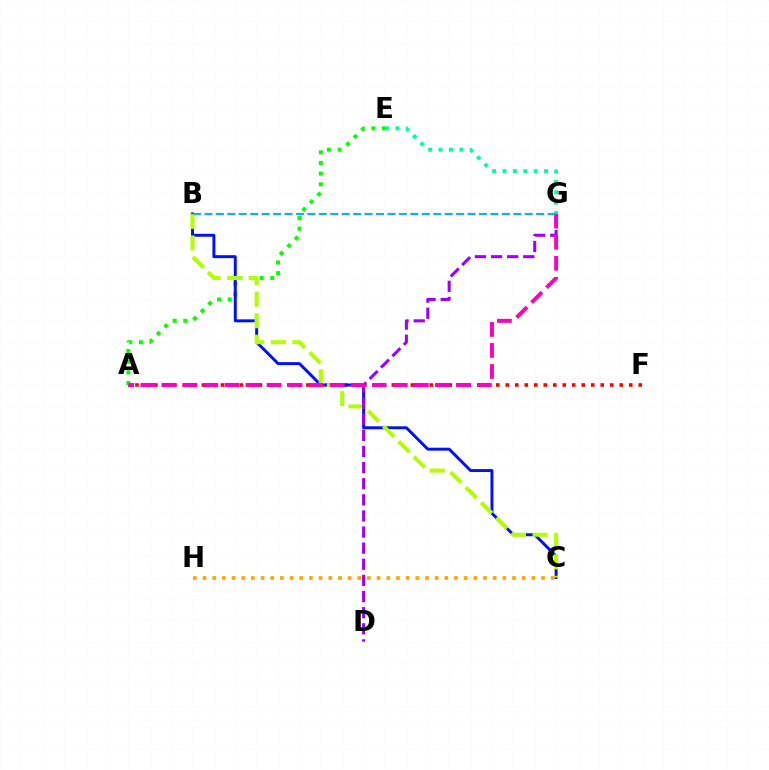{('A', 'F'): [{'color': '#ff0000', 'line_style': 'dotted', 'thickness': 2.58}], ('E', 'G'): [{'color': '#00ff9d', 'line_style': 'dotted', 'thickness': 2.83}], ('A', 'E'): [{'color': '#08ff00', 'line_style': 'dotted', 'thickness': 2.9}], ('B', 'C'): [{'color': '#0010ff', 'line_style': 'solid', 'thickness': 2.12}, {'color': '#b3ff00', 'line_style': 'dashed', 'thickness': 2.93}], ('D', 'G'): [{'color': '#9b00ff', 'line_style': 'dashed', 'thickness': 2.19}], ('A', 'G'): [{'color': '#ff00bd', 'line_style': 'dashed', 'thickness': 2.86}], ('C', 'H'): [{'color': '#ffa500', 'line_style': 'dotted', 'thickness': 2.63}], ('B', 'G'): [{'color': '#00b5ff', 'line_style': 'dashed', 'thickness': 1.55}]}